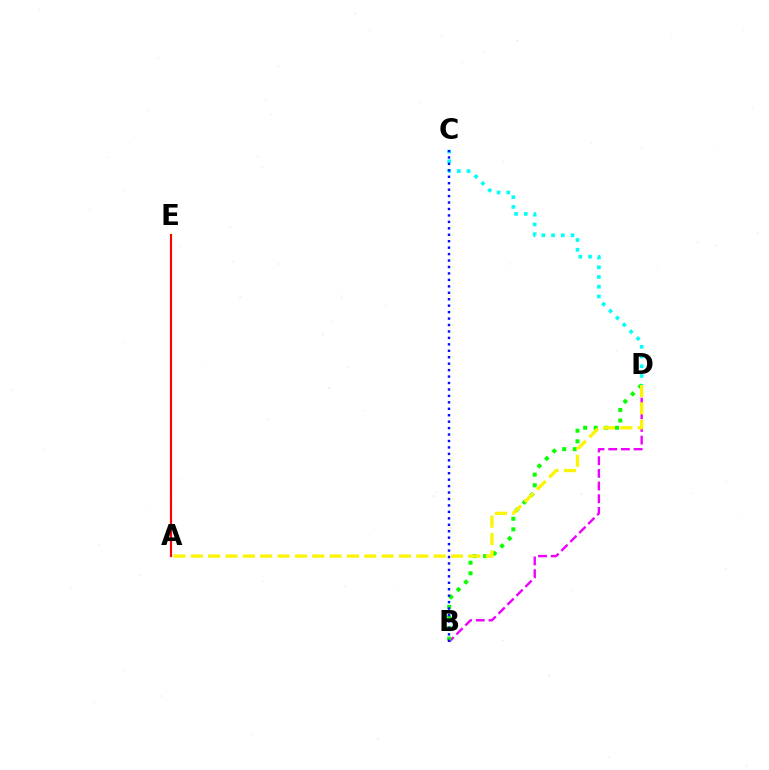{('C', 'D'): [{'color': '#00fff6', 'line_style': 'dotted', 'thickness': 2.64}], ('B', 'D'): [{'color': '#ee00ff', 'line_style': 'dashed', 'thickness': 1.72}, {'color': '#08ff00', 'line_style': 'dotted', 'thickness': 2.88}], ('B', 'C'): [{'color': '#0010ff', 'line_style': 'dotted', 'thickness': 1.75}], ('A', 'D'): [{'color': '#fcf500', 'line_style': 'dashed', 'thickness': 2.36}], ('A', 'E'): [{'color': '#ff0000', 'line_style': 'solid', 'thickness': 1.56}]}